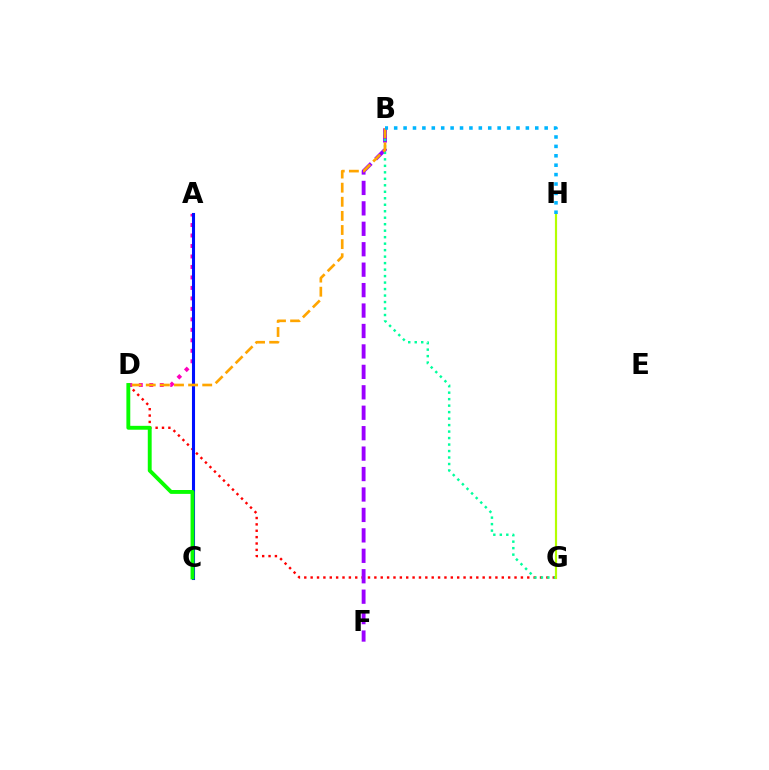{('D', 'G'): [{'color': '#ff0000', 'line_style': 'dotted', 'thickness': 1.73}], ('B', 'F'): [{'color': '#9b00ff', 'line_style': 'dashed', 'thickness': 2.78}], ('A', 'D'): [{'color': '#ff00bd', 'line_style': 'dotted', 'thickness': 2.85}], ('B', 'G'): [{'color': '#00ff9d', 'line_style': 'dotted', 'thickness': 1.76}], ('G', 'H'): [{'color': '#b3ff00', 'line_style': 'solid', 'thickness': 1.57}], ('A', 'C'): [{'color': '#0010ff', 'line_style': 'solid', 'thickness': 2.22}], ('B', 'D'): [{'color': '#ffa500', 'line_style': 'dashed', 'thickness': 1.92}], ('B', 'H'): [{'color': '#00b5ff', 'line_style': 'dotted', 'thickness': 2.56}], ('C', 'D'): [{'color': '#08ff00', 'line_style': 'solid', 'thickness': 2.79}]}